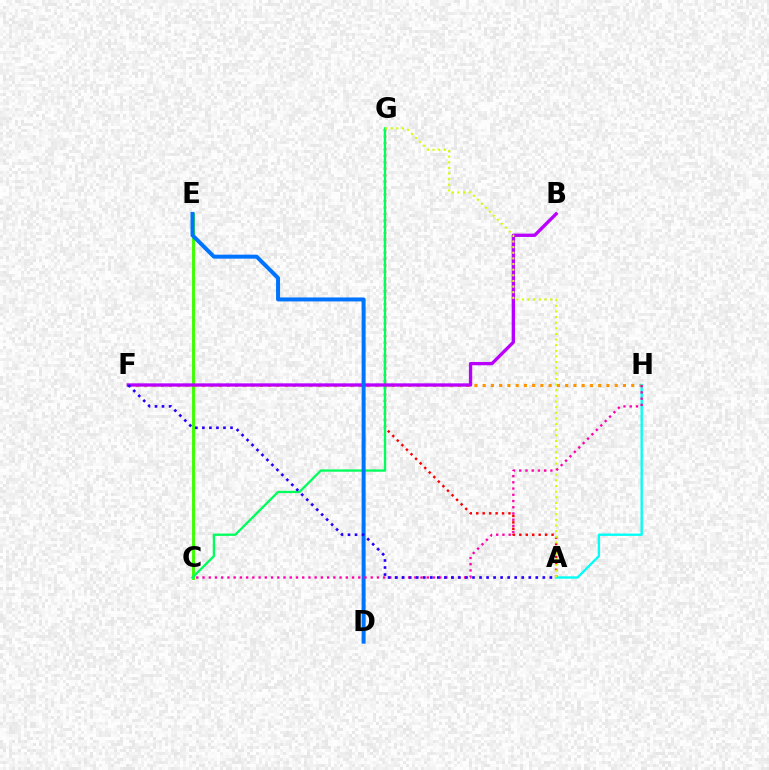{('A', 'G'): [{'color': '#ff0000', 'line_style': 'dotted', 'thickness': 1.75}, {'color': '#d1ff00', 'line_style': 'dotted', 'thickness': 1.53}], ('C', 'E'): [{'color': '#3dff00', 'line_style': 'solid', 'thickness': 2.08}], ('F', 'H'): [{'color': '#ff9400', 'line_style': 'dotted', 'thickness': 2.24}], ('C', 'G'): [{'color': '#00ff5c', 'line_style': 'solid', 'thickness': 1.67}], ('A', 'H'): [{'color': '#00fff6', 'line_style': 'solid', 'thickness': 1.7}], ('B', 'F'): [{'color': '#b900ff', 'line_style': 'solid', 'thickness': 2.39}], ('D', 'E'): [{'color': '#0074ff', 'line_style': 'solid', 'thickness': 2.87}], ('C', 'H'): [{'color': '#ff00ac', 'line_style': 'dotted', 'thickness': 1.69}], ('A', 'F'): [{'color': '#2500ff', 'line_style': 'dotted', 'thickness': 1.91}]}